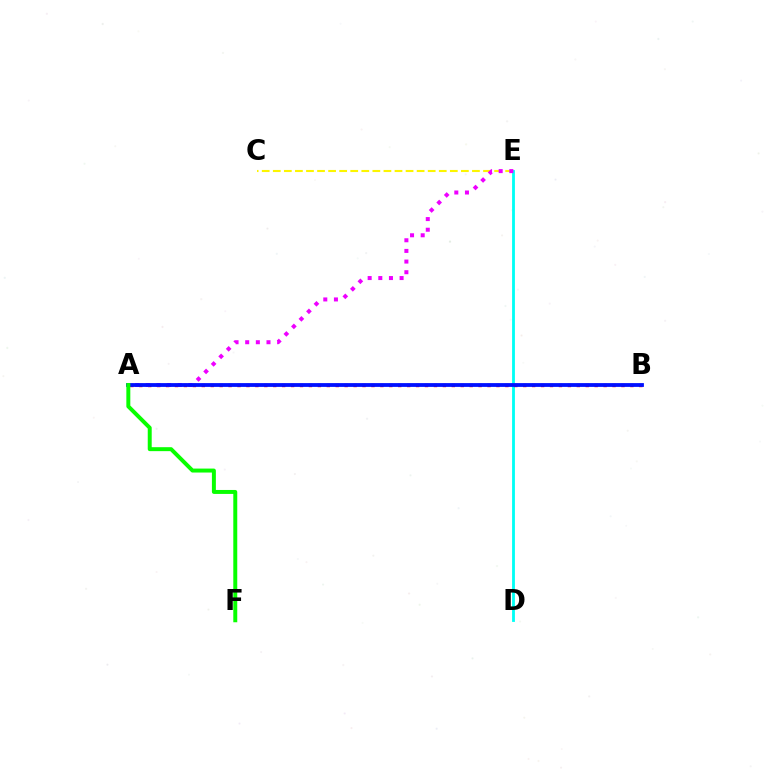{('D', 'E'): [{'color': '#00fff6', 'line_style': 'solid', 'thickness': 2.03}], ('C', 'E'): [{'color': '#fcf500', 'line_style': 'dashed', 'thickness': 1.5}], ('A', 'B'): [{'color': '#ff0000', 'line_style': 'dotted', 'thickness': 2.43}, {'color': '#0010ff', 'line_style': 'solid', 'thickness': 2.73}], ('A', 'E'): [{'color': '#ee00ff', 'line_style': 'dotted', 'thickness': 2.89}], ('A', 'F'): [{'color': '#08ff00', 'line_style': 'solid', 'thickness': 2.85}]}